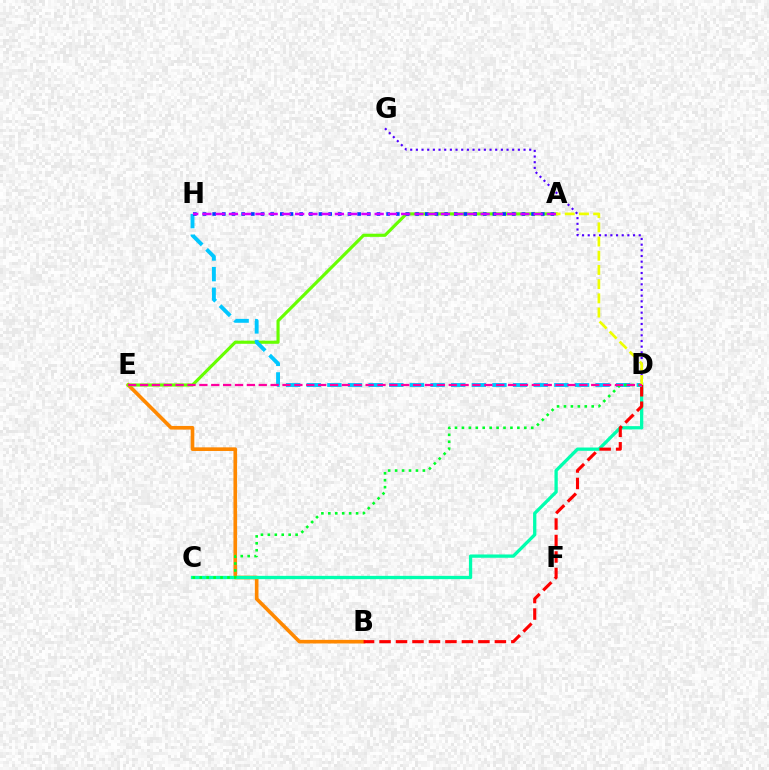{('B', 'E'): [{'color': '#ff8800', 'line_style': 'solid', 'thickness': 2.62}], ('C', 'D'): [{'color': '#00ffaf', 'line_style': 'solid', 'thickness': 2.37}, {'color': '#00ff27', 'line_style': 'dotted', 'thickness': 1.88}], ('A', 'E'): [{'color': '#66ff00', 'line_style': 'solid', 'thickness': 2.26}], ('B', 'D'): [{'color': '#ff0000', 'line_style': 'dashed', 'thickness': 2.24}], ('D', 'G'): [{'color': '#4f00ff', 'line_style': 'dotted', 'thickness': 1.54}], ('D', 'H'): [{'color': '#00c7ff', 'line_style': 'dashed', 'thickness': 2.8}], ('A', 'D'): [{'color': '#eeff00', 'line_style': 'dashed', 'thickness': 1.93}], ('A', 'H'): [{'color': '#003fff', 'line_style': 'dotted', 'thickness': 2.63}, {'color': '#d600ff', 'line_style': 'dashed', 'thickness': 1.8}], ('D', 'E'): [{'color': '#ff00a0', 'line_style': 'dashed', 'thickness': 1.61}]}